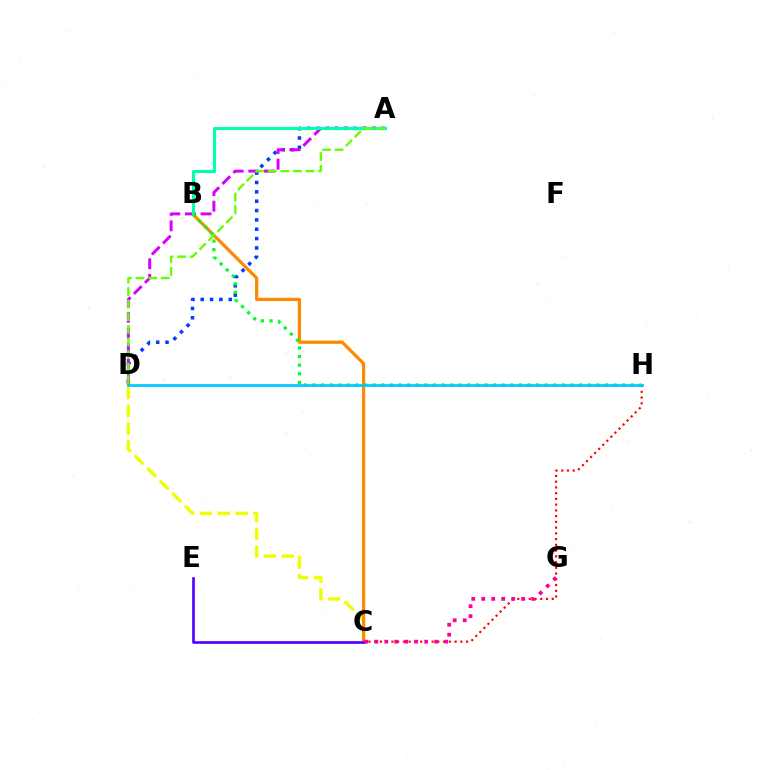{('C', 'D'): [{'color': '#eeff00', 'line_style': 'dashed', 'thickness': 2.42}], ('A', 'D'): [{'color': '#003fff', 'line_style': 'dotted', 'thickness': 2.54}, {'color': '#d600ff', 'line_style': 'dashed', 'thickness': 2.12}, {'color': '#66ff00', 'line_style': 'dashed', 'thickness': 1.71}], ('C', 'H'): [{'color': '#ff0000', 'line_style': 'dotted', 'thickness': 1.56}], ('B', 'C'): [{'color': '#ff8800', 'line_style': 'solid', 'thickness': 2.32}], ('C', 'E'): [{'color': '#4f00ff', 'line_style': 'solid', 'thickness': 1.91}], ('C', 'G'): [{'color': '#ff00a0', 'line_style': 'dotted', 'thickness': 2.71}], ('A', 'B'): [{'color': '#00ffaf', 'line_style': 'solid', 'thickness': 2.23}], ('B', 'H'): [{'color': '#00ff27', 'line_style': 'dotted', 'thickness': 2.34}], ('D', 'H'): [{'color': '#00c7ff', 'line_style': 'solid', 'thickness': 1.94}]}